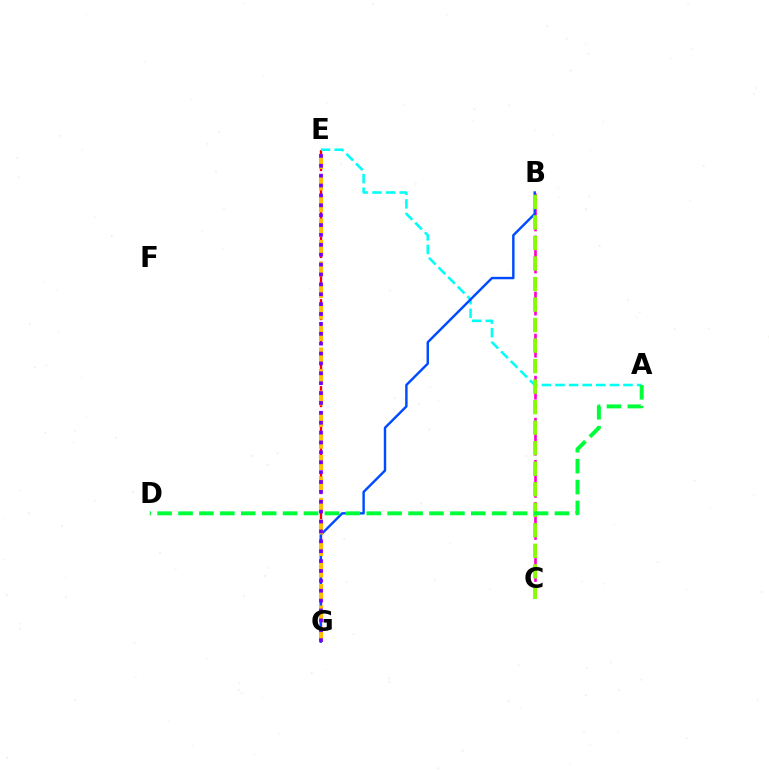{('B', 'C'): [{'color': '#ff00cf', 'line_style': 'dashed', 'thickness': 1.9}, {'color': '#84ff00', 'line_style': 'dashed', 'thickness': 2.79}], ('E', 'G'): [{'color': '#ff0000', 'line_style': 'dashed', 'thickness': 1.69}, {'color': '#ffbd00', 'line_style': 'dashed', 'thickness': 2.92}, {'color': '#7200ff', 'line_style': 'dotted', 'thickness': 2.69}], ('A', 'E'): [{'color': '#00fff6', 'line_style': 'dashed', 'thickness': 1.85}], ('B', 'G'): [{'color': '#004bff', 'line_style': 'solid', 'thickness': 1.75}], ('A', 'D'): [{'color': '#00ff39', 'line_style': 'dashed', 'thickness': 2.84}]}